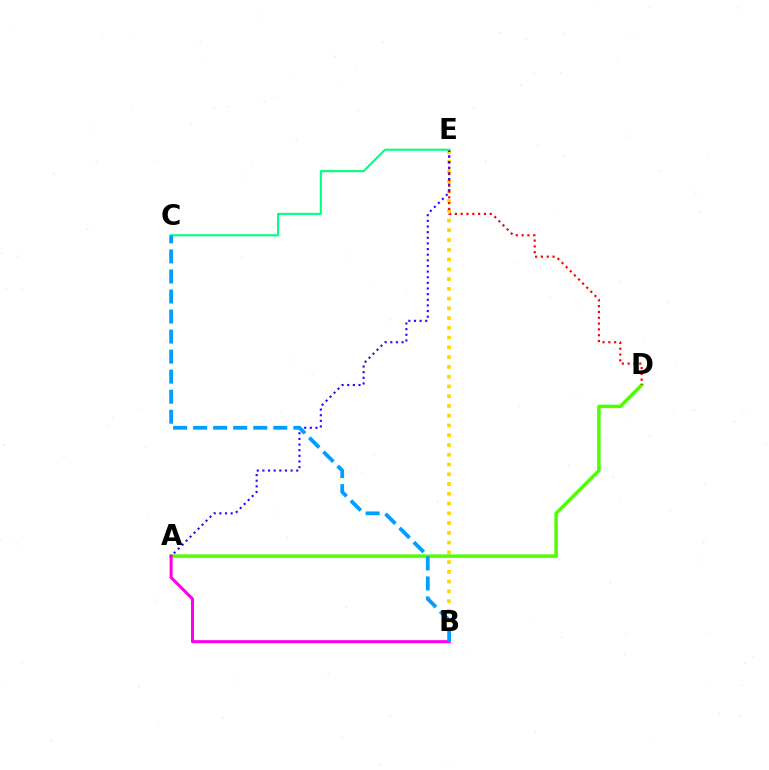{('B', 'E'): [{'color': '#ffd500', 'line_style': 'dotted', 'thickness': 2.65}], ('A', 'D'): [{'color': '#4fff00', 'line_style': 'solid', 'thickness': 2.48}], ('A', 'B'): [{'color': '#ff00ed', 'line_style': 'solid', 'thickness': 2.18}], ('D', 'E'): [{'color': '#ff0000', 'line_style': 'dotted', 'thickness': 1.58}], ('A', 'E'): [{'color': '#3700ff', 'line_style': 'dotted', 'thickness': 1.53}], ('C', 'E'): [{'color': '#00ff86', 'line_style': 'solid', 'thickness': 1.51}], ('B', 'C'): [{'color': '#009eff', 'line_style': 'dashed', 'thickness': 2.72}]}